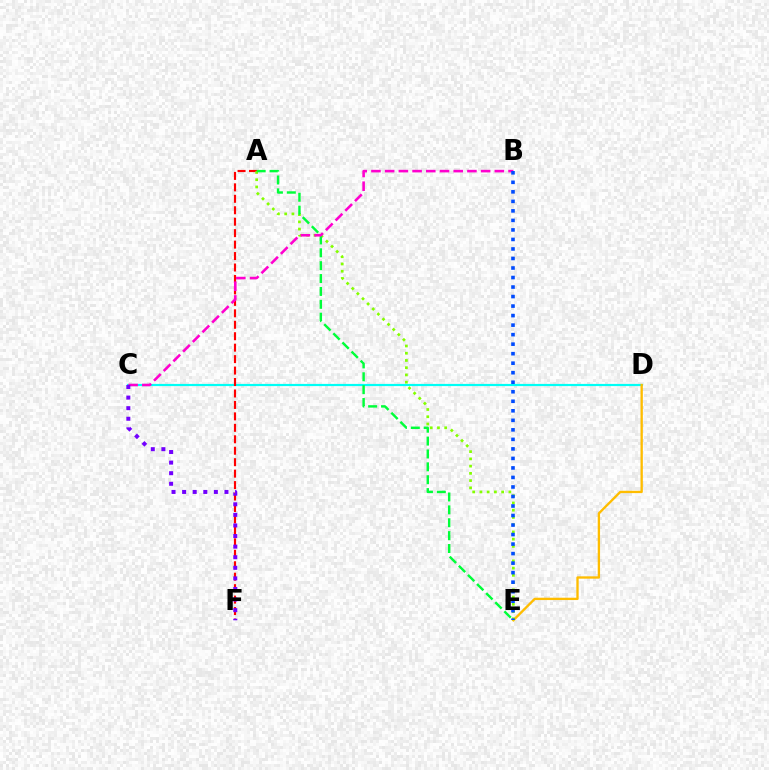{('C', 'D'): [{'color': '#00fff6', 'line_style': 'solid', 'thickness': 1.58}], ('A', 'F'): [{'color': '#ff0000', 'line_style': 'dashed', 'thickness': 1.56}], ('D', 'E'): [{'color': '#ffbd00', 'line_style': 'solid', 'thickness': 1.68}], ('A', 'E'): [{'color': '#84ff00', 'line_style': 'dotted', 'thickness': 1.97}, {'color': '#00ff39', 'line_style': 'dashed', 'thickness': 1.75}], ('B', 'C'): [{'color': '#ff00cf', 'line_style': 'dashed', 'thickness': 1.86}], ('C', 'F'): [{'color': '#7200ff', 'line_style': 'dotted', 'thickness': 2.88}], ('B', 'E'): [{'color': '#004bff', 'line_style': 'dotted', 'thickness': 2.59}]}